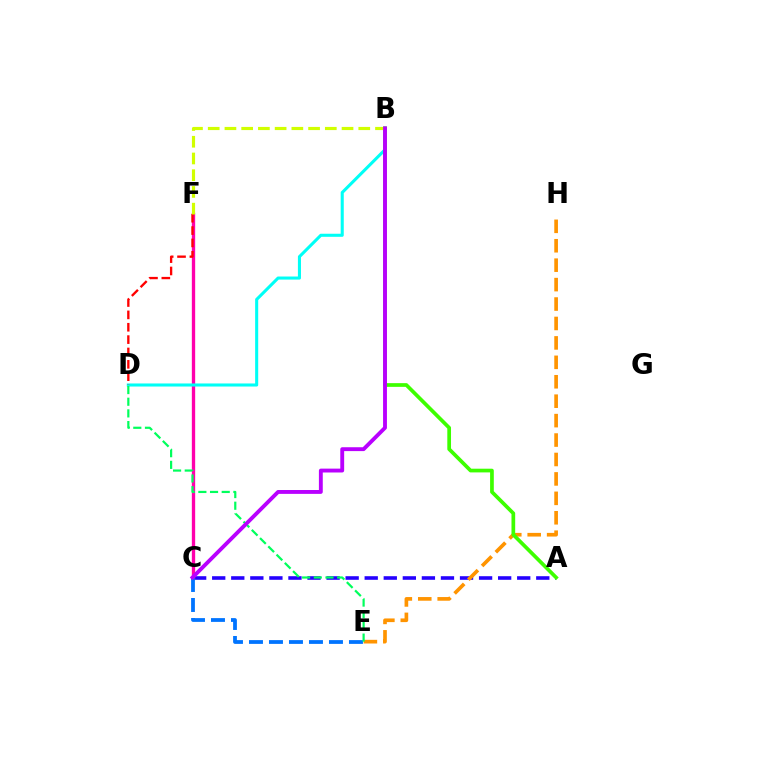{('A', 'C'): [{'color': '#2500ff', 'line_style': 'dashed', 'thickness': 2.59}], ('E', 'H'): [{'color': '#ff9400', 'line_style': 'dashed', 'thickness': 2.64}], ('C', 'F'): [{'color': '#ff00ac', 'line_style': 'solid', 'thickness': 2.39}], ('C', 'E'): [{'color': '#0074ff', 'line_style': 'dashed', 'thickness': 2.72}], ('B', 'D'): [{'color': '#00fff6', 'line_style': 'solid', 'thickness': 2.21}], ('D', 'E'): [{'color': '#00ff5c', 'line_style': 'dashed', 'thickness': 1.59}], ('A', 'B'): [{'color': '#3dff00', 'line_style': 'solid', 'thickness': 2.67}], ('D', 'F'): [{'color': '#ff0000', 'line_style': 'dashed', 'thickness': 1.68}], ('B', 'F'): [{'color': '#d1ff00', 'line_style': 'dashed', 'thickness': 2.27}], ('B', 'C'): [{'color': '#b900ff', 'line_style': 'solid', 'thickness': 2.78}]}